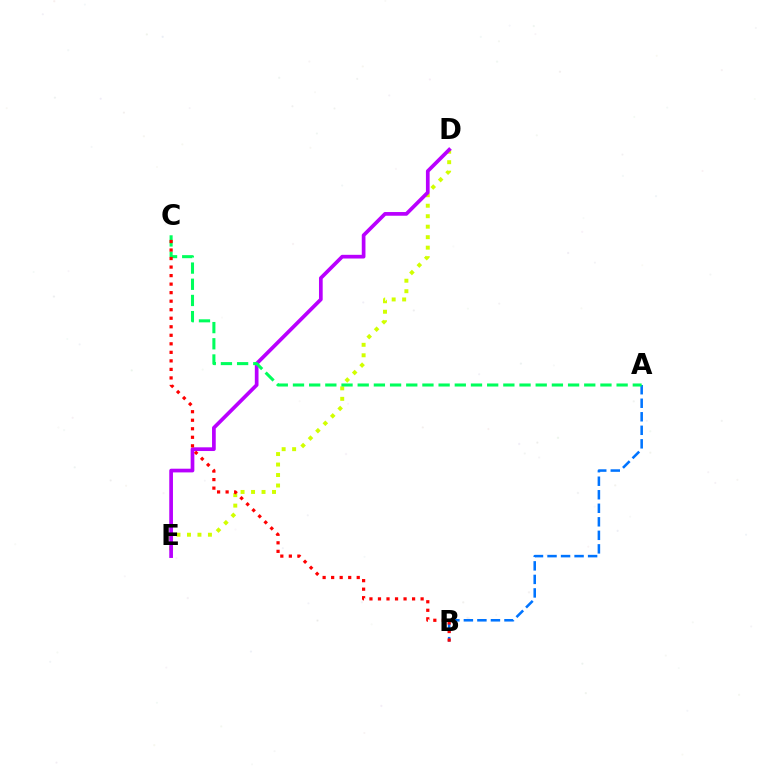{('A', 'B'): [{'color': '#0074ff', 'line_style': 'dashed', 'thickness': 1.84}], ('D', 'E'): [{'color': '#d1ff00', 'line_style': 'dotted', 'thickness': 2.85}, {'color': '#b900ff', 'line_style': 'solid', 'thickness': 2.66}], ('A', 'C'): [{'color': '#00ff5c', 'line_style': 'dashed', 'thickness': 2.2}], ('B', 'C'): [{'color': '#ff0000', 'line_style': 'dotted', 'thickness': 2.32}]}